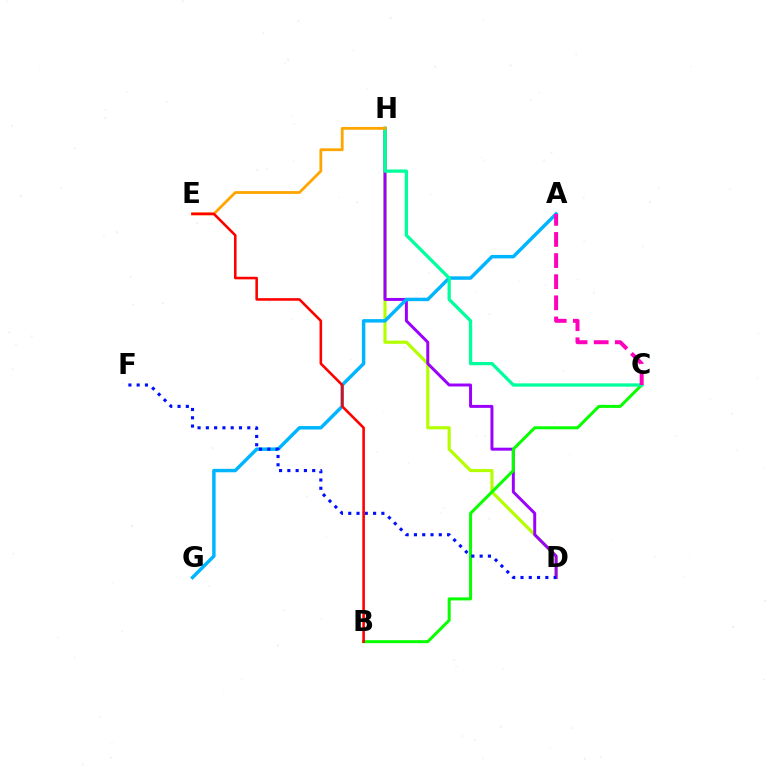{('D', 'H'): [{'color': '#b3ff00', 'line_style': 'solid', 'thickness': 2.28}, {'color': '#9b00ff', 'line_style': 'solid', 'thickness': 2.13}], ('B', 'C'): [{'color': '#08ff00', 'line_style': 'solid', 'thickness': 2.17}], ('A', 'G'): [{'color': '#00b5ff', 'line_style': 'solid', 'thickness': 2.48}], ('D', 'F'): [{'color': '#0010ff', 'line_style': 'dotted', 'thickness': 2.25}], ('C', 'H'): [{'color': '#00ff9d', 'line_style': 'solid', 'thickness': 2.36}], ('E', 'H'): [{'color': '#ffa500', 'line_style': 'solid', 'thickness': 2.02}], ('A', 'C'): [{'color': '#ff00bd', 'line_style': 'dashed', 'thickness': 2.87}], ('B', 'E'): [{'color': '#ff0000', 'line_style': 'solid', 'thickness': 1.86}]}